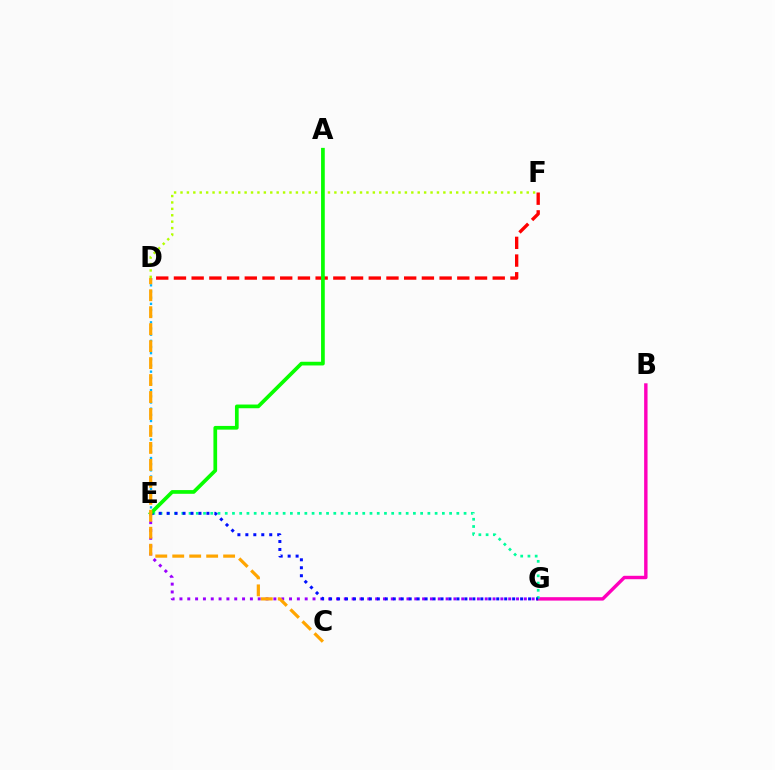{('D', 'F'): [{'color': '#b3ff00', 'line_style': 'dotted', 'thickness': 1.74}, {'color': '#ff0000', 'line_style': 'dashed', 'thickness': 2.41}], ('B', 'G'): [{'color': '#ff00bd', 'line_style': 'solid', 'thickness': 2.46}], ('E', 'G'): [{'color': '#9b00ff', 'line_style': 'dotted', 'thickness': 2.13}, {'color': '#00ff9d', 'line_style': 'dotted', 'thickness': 1.97}, {'color': '#0010ff', 'line_style': 'dotted', 'thickness': 2.16}], ('D', 'E'): [{'color': '#00b5ff', 'line_style': 'dotted', 'thickness': 1.68}], ('A', 'E'): [{'color': '#08ff00', 'line_style': 'solid', 'thickness': 2.67}], ('C', 'D'): [{'color': '#ffa500', 'line_style': 'dashed', 'thickness': 2.3}]}